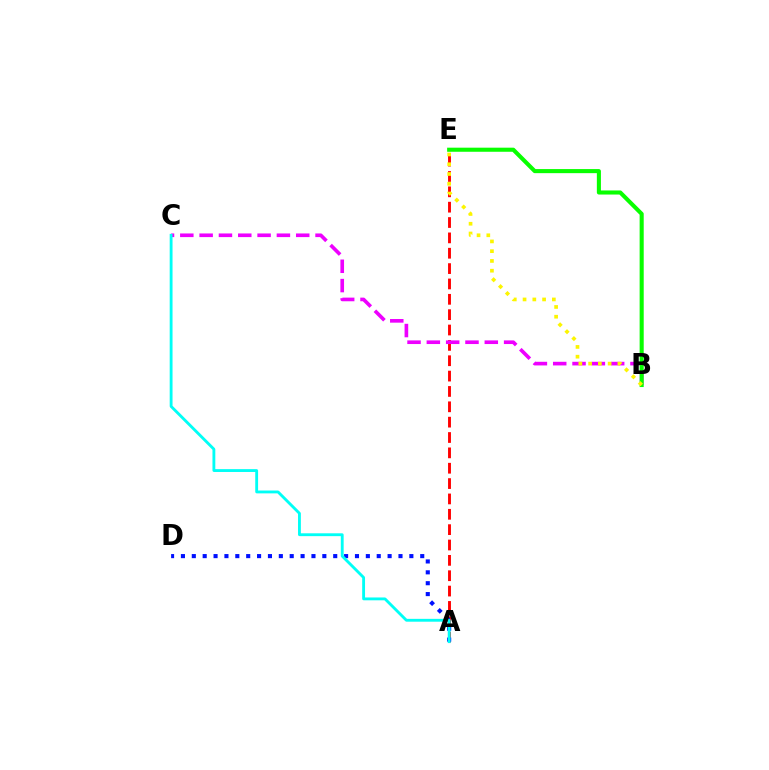{('A', 'E'): [{'color': '#ff0000', 'line_style': 'dashed', 'thickness': 2.09}], ('B', 'C'): [{'color': '#ee00ff', 'line_style': 'dashed', 'thickness': 2.62}], ('B', 'E'): [{'color': '#08ff00', 'line_style': 'solid', 'thickness': 2.94}, {'color': '#fcf500', 'line_style': 'dotted', 'thickness': 2.65}], ('A', 'D'): [{'color': '#0010ff', 'line_style': 'dotted', 'thickness': 2.96}], ('A', 'C'): [{'color': '#00fff6', 'line_style': 'solid', 'thickness': 2.05}]}